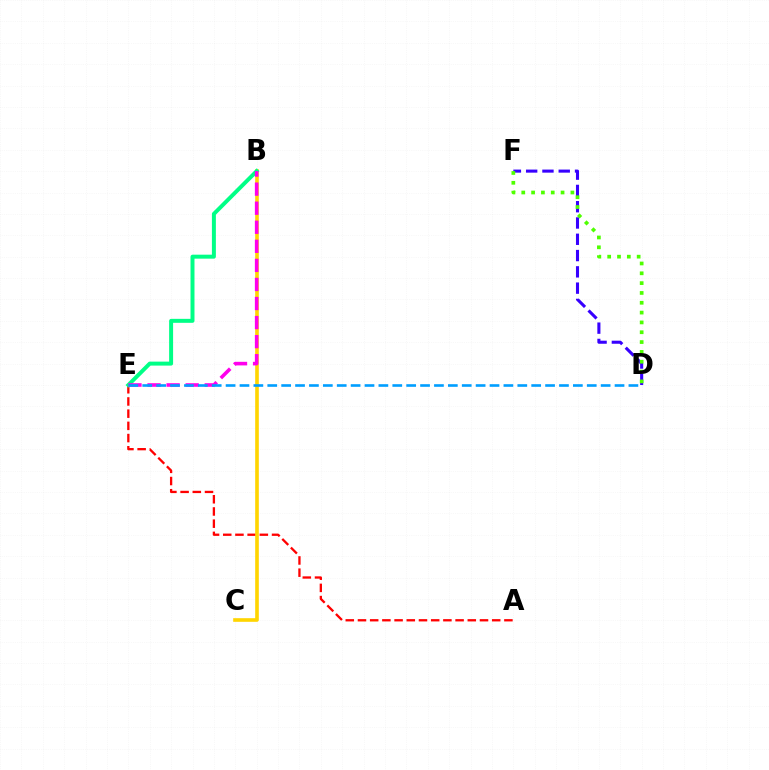{('D', 'F'): [{'color': '#3700ff', 'line_style': 'dashed', 'thickness': 2.21}, {'color': '#4fff00', 'line_style': 'dotted', 'thickness': 2.67}], ('A', 'E'): [{'color': '#ff0000', 'line_style': 'dashed', 'thickness': 1.66}], ('B', 'C'): [{'color': '#ffd500', 'line_style': 'solid', 'thickness': 2.62}], ('B', 'E'): [{'color': '#00ff86', 'line_style': 'solid', 'thickness': 2.86}, {'color': '#ff00ed', 'line_style': 'dashed', 'thickness': 2.59}], ('D', 'E'): [{'color': '#009eff', 'line_style': 'dashed', 'thickness': 1.89}]}